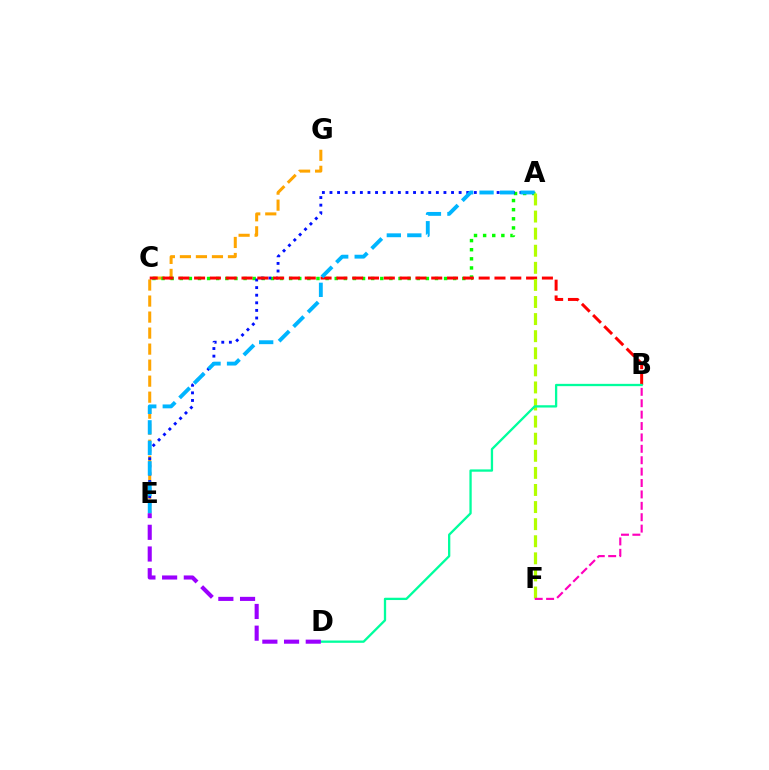{('E', 'G'): [{'color': '#ffa500', 'line_style': 'dashed', 'thickness': 2.18}], ('A', 'C'): [{'color': '#08ff00', 'line_style': 'dotted', 'thickness': 2.48}], ('A', 'E'): [{'color': '#0010ff', 'line_style': 'dotted', 'thickness': 2.06}, {'color': '#00b5ff', 'line_style': 'dashed', 'thickness': 2.78}], ('B', 'C'): [{'color': '#ff0000', 'line_style': 'dashed', 'thickness': 2.15}], ('A', 'F'): [{'color': '#b3ff00', 'line_style': 'dashed', 'thickness': 2.32}], ('B', 'D'): [{'color': '#00ff9d', 'line_style': 'solid', 'thickness': 1.66}], ('D', 'E'): [{'color': '#9b00ff', 'line_style': 'dashed', 'thickness': 2.95}], ('B', 'F'): [{'color': '#ff00bd', 'line_style': 'dashed', 'thickness': 1.55}]}